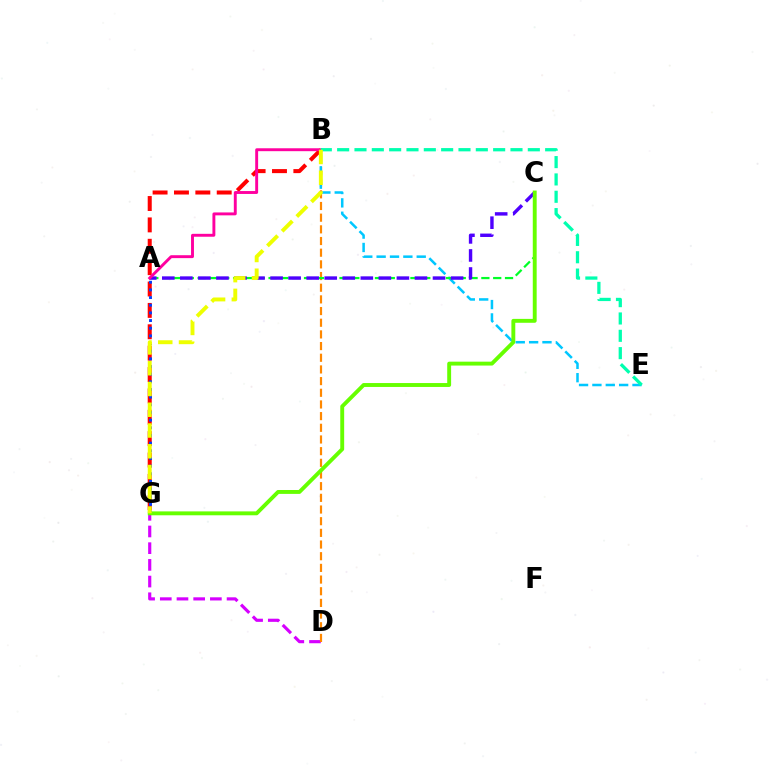{('B', 'G'): [{'color': '#ff0000', 'line_style': 'dashed', 'thickness': 2.9}, {'color': '#eeff00', 'line_style': 'dashed', 'thickness': 2.82}], ('D', 'G'): [{'color': '#d600ff', 'line_style': 'dashed', 'thickness': 2.27}], ('A', 'G'): [{'color': '#003fff', 'line_style': 'dotted', 'thickness': 2.08}], ('B', 'D'): [{'color': '#ff8800', 'line_style': 'dashed', 'thickness': 1.59}], ('B', 'E'): [{'color': '#00c7ff', 'line_style': 'dashed', 'thickness': 1.82}, {'color': '#00ffaf', 'line_style': 'dashed', 'thickness': 2.35}], ('A', 'C'): [{'color': '#00ff27', 'line_style': 'dashed', 'thickness': 1.61}, {'color': '#4f00ff', 'line_style': 'dashed', 'thickness': 2.45}], ('A', 'B'): [{'color': '#ff00a0', 'line_style': 'solid', 'thickness': 2.09}], ('C', 'G'): [{'color': '#66ff00', 'line_style': 'solid', 'thickness': 2.8}]}